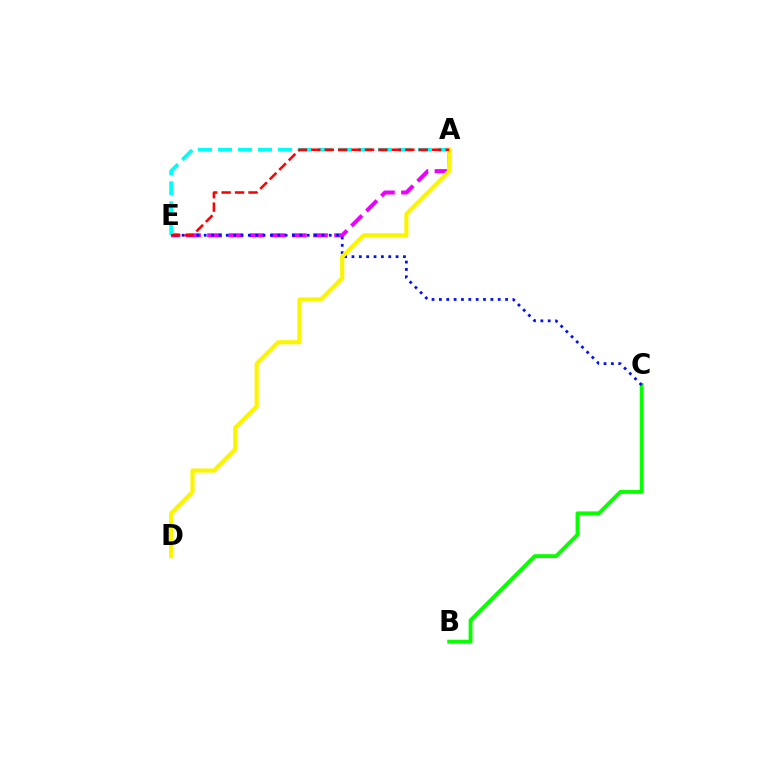{('B', 'C'): [{'color': '#08ff00', 'line_style': 'solid', 'thickness': 2.78}], ('A', 'E'): [{'color': '#ee00ff', 'line_style': 'dashed', 'thickness': 2.88}, {'color': '#00fff6', 'line_style': 'dashed', 'thickness': 2.72}, {'color': '#ff0000', 'line_style': 'dashed', 'thickness': 1.82}], ('C', 'E'): [{'color': '#0010ff', 'line_style': 'dotted', 'thickness': 2.0}], ('A', 'D'): [{'color': '#fcf500', 'line_style': 'solid', 'thickness': 2.99}]}